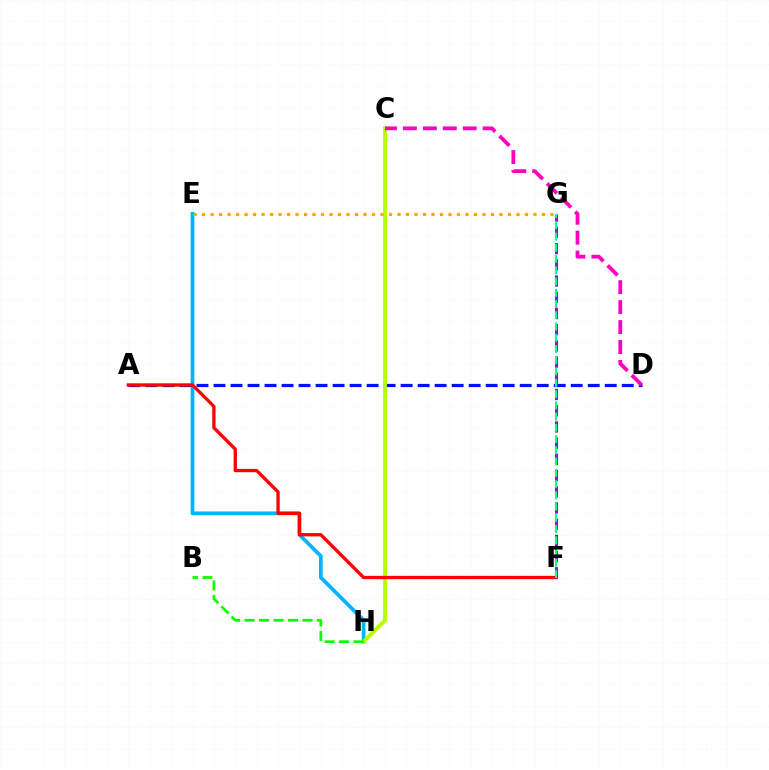{('F', 'G'): [{'color': '#9b00ff', 'line_style': 'dashed', 'thickness': 2.2}, {'color': '#00ff9d', 'line_style': 'dashed', 'thickness': 1.53}], ('E', 'H'): [{'color': '#00b5ff', 'line_style': 'solid', 'thickness': 2.7}], ('A', 'D'): [{'color': '#0010ff', 'line_style': 'dashed', 'thickness': 2.31}], ('C', 'H'): [{'color': '#b3ff00', 'line_style': 'solid', 'thickness': 2.8}], ('E', 'G'): [{'color': '#ffa500', 'line_style': 'dotted', 'thickness': 2.31}], ('A', 'F'): [{'color': '#ff0000', 'line_style': 'solid', 'thickness': 2.39}], ('C', 'D'): [{'color': '#ff00bd', 'line_style': 'dashed', 'thickness': 2.71}], ('B', 'H'): [{'color': '#08ff00', 'line_style': 'dashed', 'thickness': 1.97}]}